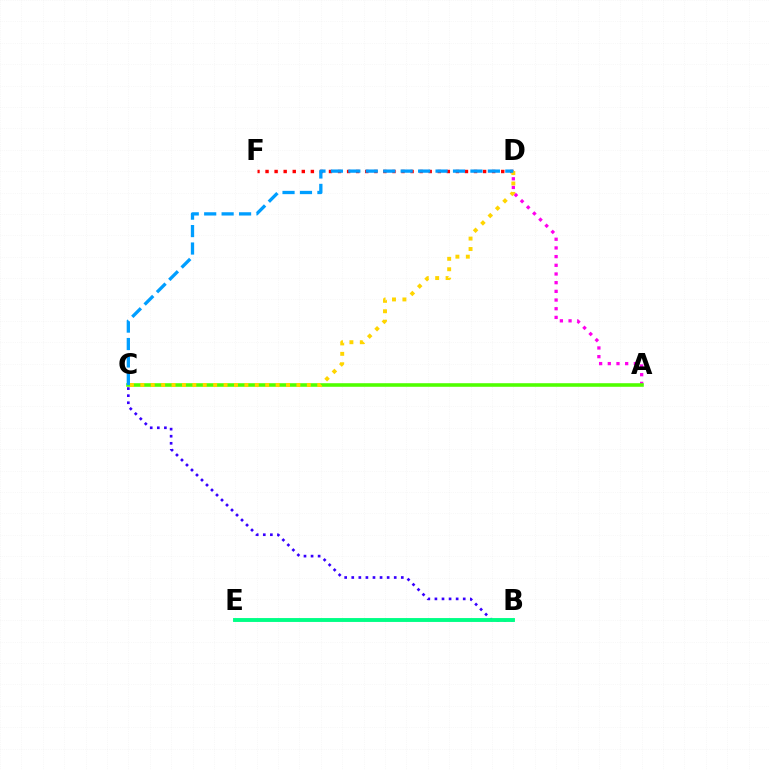{('A', 'D'): [{'color': '#ff00ed', 'line_style': 'dotted', 'thickness': 2.36}], ('B', 'C'): [{'color': '#3700ff', 'line_style': 'dotted', 'thickness': 1.92}], ('B', 'E'): [{'color': '#00ff86', 'line_style': 'solid', 'thickness': 2.8}], ('A', 'C'): [{'color': '#4fff00', 'line_style': 'solid', 'thickness': 2.58}], ('D', 'F'): [{'color': '#ff0000', 'line_style': 'dotted', 'thickness': 2.46}], ('C', 'D'): [{'color': '#ffd500', 'line_style': 'dotted', 'thickness': 2.83}, {'color': '#009eff', 'line_style': 'dashed', 'thickness': 2.37}]}